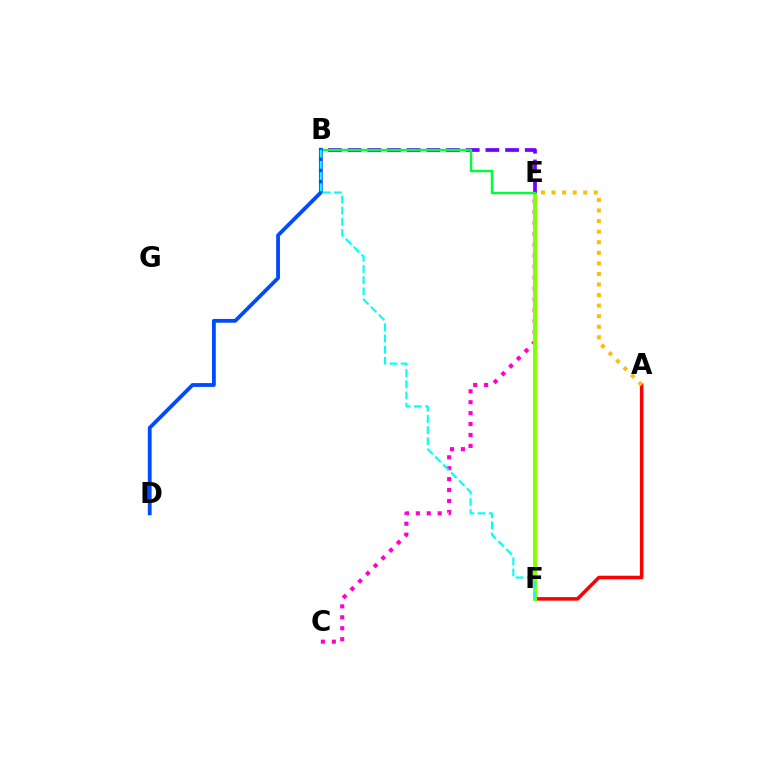{('C', 'E'): [{'color': '#ff00cf', 'line_style': 'dotted', 'thickness': 2.97}], ('A', 'F'): [{'color': '#ff0000', 'line_style': 'solid', 'thickness': 2.55}], ('E', 'F'): [{'color': '#84ff00', 'line_style': 'solid', 'thickness': 2.83}], ('B', 'E'): [{'color': '#7200ff', 'line_style': 'dashed', 'thickness': 2.67}, {'color': '#00ff39', 'line_style': 'solid', 'thickness': 1.75}], ('B', 'D'): [{'color': '#004bff', 'line_style': 'solid', 'thickness': 2.74}], ('B', 'F'): [{'color': '#00fff6', 'line_style': 'dashed', 'thickness': 1.52}], ('A', 'E'): [{'color': '#ffbd00', 'line_style': 'dotted', 'thickness': 2.87}]}